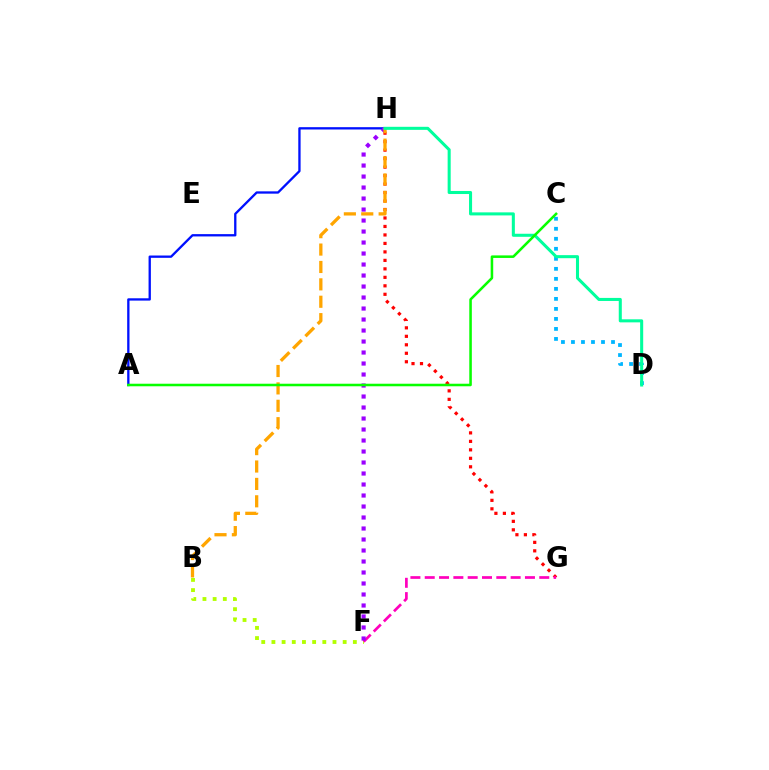{('B', 'F'): [{'color': '#b3ff00', 'line_style': 'dotted', 'thickness': 2.77}], ('A', 'H'): [{'color': '#0010ff', 'line_style': 'solid', 'thickness': 1.67}], ('G', 'H'): [{'color': '#ff0000', 'line_style': 'dotted', 'thickness': 2.3}], ('F', 'G'): [{'color': '#ff00bd', 'line_style': 'dashed', 'thickness': 1.95}], ('F', 'H'): [{'color': '#9b00ff', 'line_style': 'dotted', 'thickness': 2.99}], ('C', 'D'): [{'color': '#00b5ff', 'line_style': 'dotted', 'thickness': 2.72}], ('B', 'H'): [{'color': '#ffa500', 'line_style': 'dashed', 'thickness': 2.36}], ('D', 'H'): [{'color': '#00ff9d', 'line_style': 'solid', 'thickness': 2.2}], ('A', 'C'): [{'color': '#08ff00', 'line_style': 'solid', 'thickness': 1.83}]}